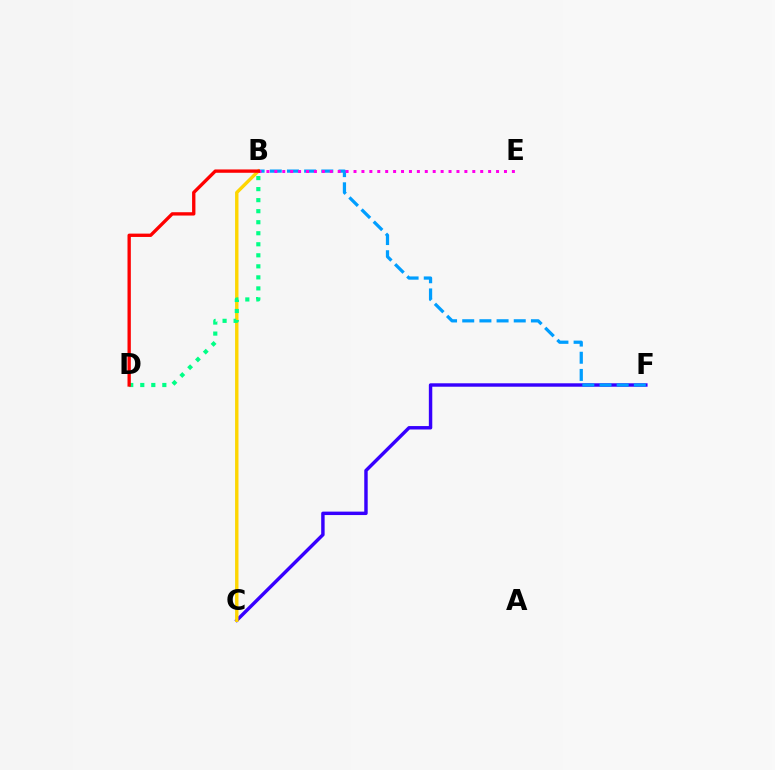{('C', 'F'): [{'color': '#3700ff', 'line_style': 'solid', 'thickness': 2.47}], ('B', 'C'): [{'color': '#4fff00', 'line_style': 'solid', 'thickness': 1.62}, {'color': '#ffd500', 'line_style': 'solid', 'thickness': 2.4}], ('B', 'F'): [{'color': '#009eff', 'line_style': 'dashed', 'thickness': 2.33}], ('B', 'E'): [{'color': '#ff00ed', 'line_style': 'dotted', 'thickness': 2.15}], ('B', 'D'): [{'color': '#00ff86', 'line_style': 'dotted', 'thickness': 3.0}, {'color': '#ff0000', 'line_style': 'solid', 'thickness': 2.4}]}